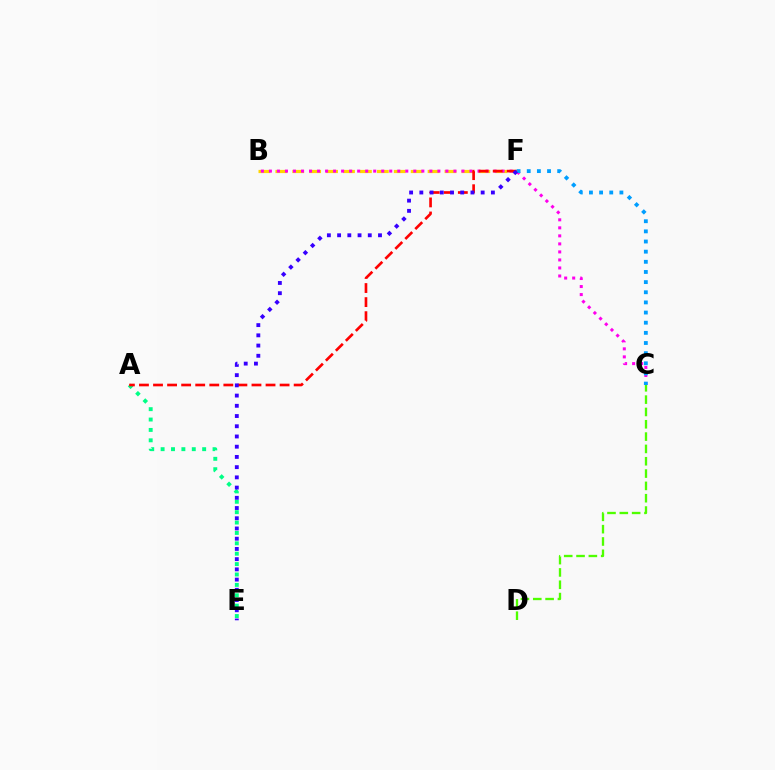{('B', 'F'): [{'color': '#ffd500', 'line_style': 'dashed', 'thickness': 2.3}], ('A', 'E'): [{'color': '#00ff86', 'line_style': 'dotted', 'thickness': 2.82}], ('B', 'C'): [{'color': '#ff00ed', 'line_style': 'dotted', 'thickness': 2.18}], ('A', 'F'): [{'color': '#ff0000', 'line_style': 'dashed', 'thickness': 1.91}], ('C', 'F'): [{'color': '#009eff', 'line_style': 'dotted', 'thickness': 2.76}], ('E', 'F'): [{'color': '#3700ff', 'line_style': 'dotted', 'thickness': 2.78}], ('C', 'D'): [{'color': '#4fff00', 'line_style': 'dashed', 'thickness': 1.67}]}